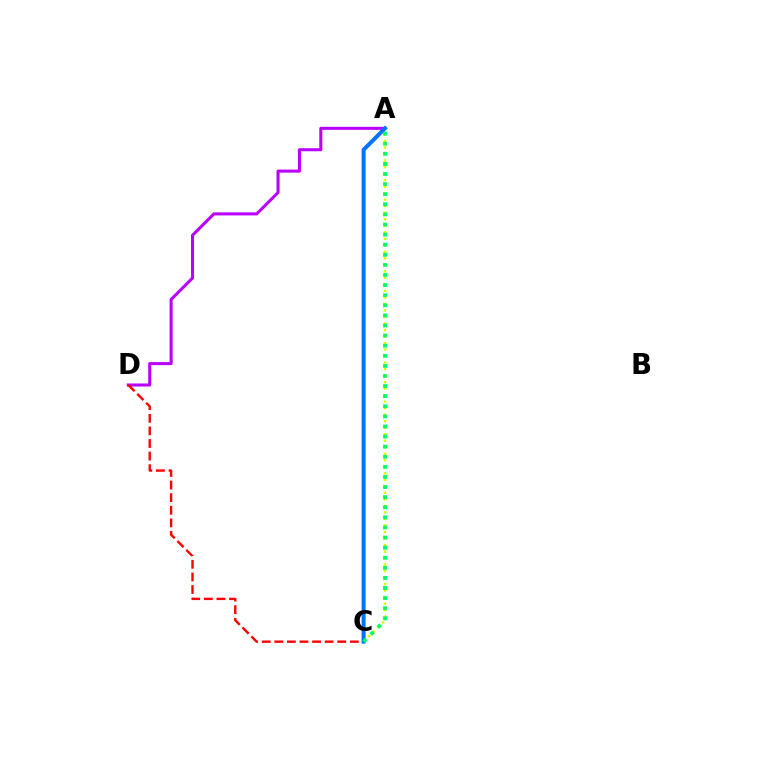{('A', 'C'): [{'color': '#d1ff00', 'line_style': 'dotted', 'thickness': 1.77}, {'color': '#0074ff', 'line_style': 'solid', 'thickness': 2.88}, {'color': '#00ff5c', 'line_style': 'dotted', 'thickness': 2.74}], ('A', 'D'): [{'color': '#b900ff', 'line_style': 'solid', 'thickness': 2.19}], ('C', 'D'): [{'color': '#ff0000', 'line_style': 'dashed', 'thickness': 1.71}]}